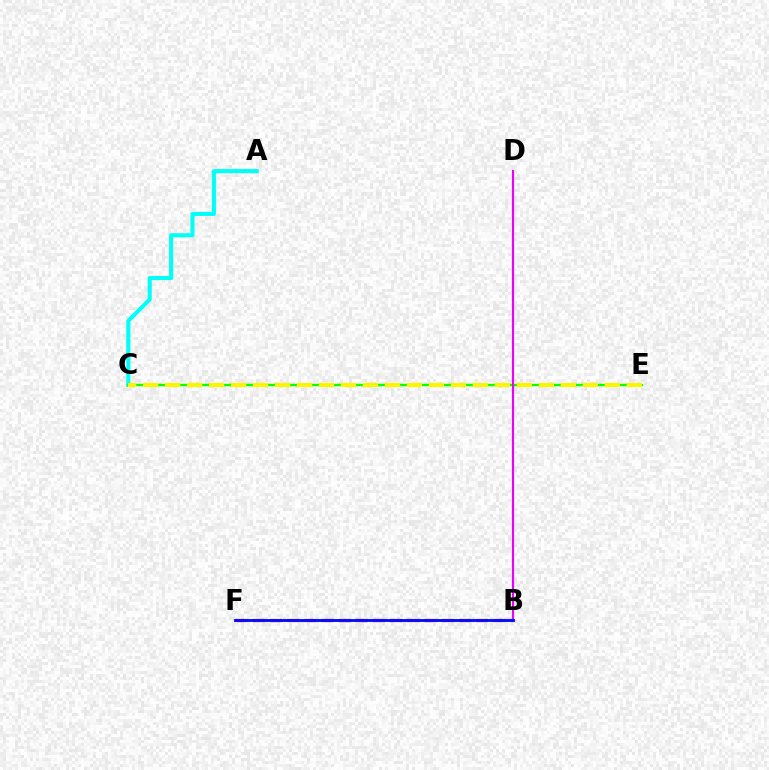{('A', 'C'): [{'color': '#00fff6', 'line_style': 'solid', 'thickness': 2.95}], ('C', 'E'): [{'color': '#08ff00', 'line_style': 'solid', 'thickness': 1.73}, {'color': '#fcf500', 'line_style': 'dashed', 'thickness': 2.99}], ('B', 'F'): [{'color': '#ff0000', 'line_style': 'dashed', 'thickness': 2.33}, {'color': '#0010ff', 'line_style': 'solid', 'thickness': 2.08}], ('B', 'D'): [{'color': '#ee00ff', 'line_style': 'solid', 'thickness': 1.53}]}